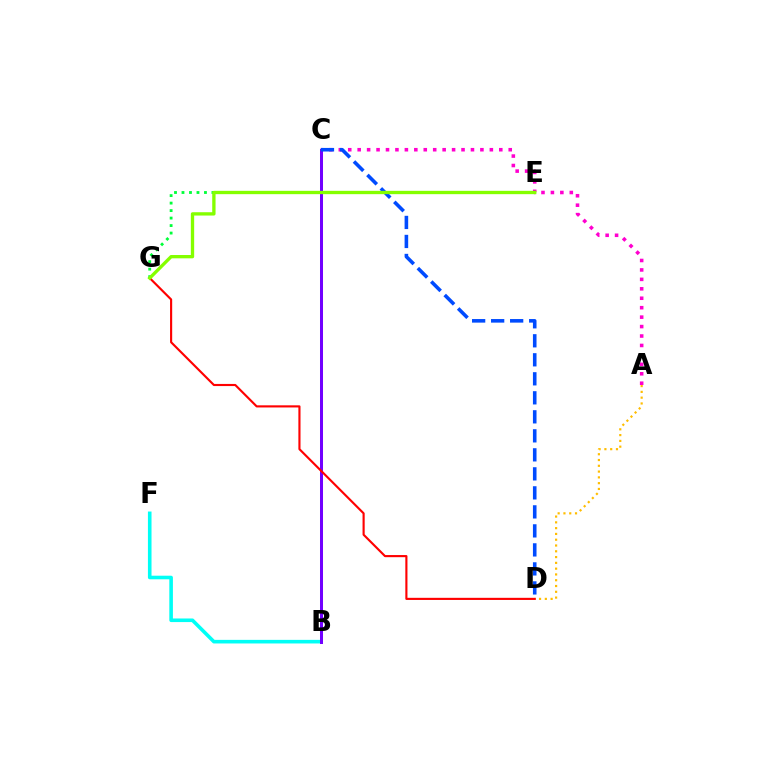{('E', 'G'): [{'color': '#00ff39', 'line_style': 'dotted', 'thickness': 2.04}, {'color': '#84ff00', 'line_style': 'solid', 'thickness': 2.4}], ('B', 'F'): [{'color': '#00fff6', 'line_style': 'solid', 'thickness': 2.59}], ('A', 'C'): [{'color': '#ff00cf', 'line_style': 'dotted', 'thickness': 2.57}], ('B', 'C'): [{'color': '#7200ff', 'line_style': 'solid', 'thickness': 2.16}], ('A', 'D'): [{'color': '#ffbd00', 'line_style': 'dotted', 'thickness': 1.57}], ('D', 'G'): [{'color': '#ff0000', 'line_style': 'solid', 'thickness': 1.54}], ('C', 'D'): [{'color': '#004bff', 'line_style': 'dashed', 'thickness': 2.58}]}